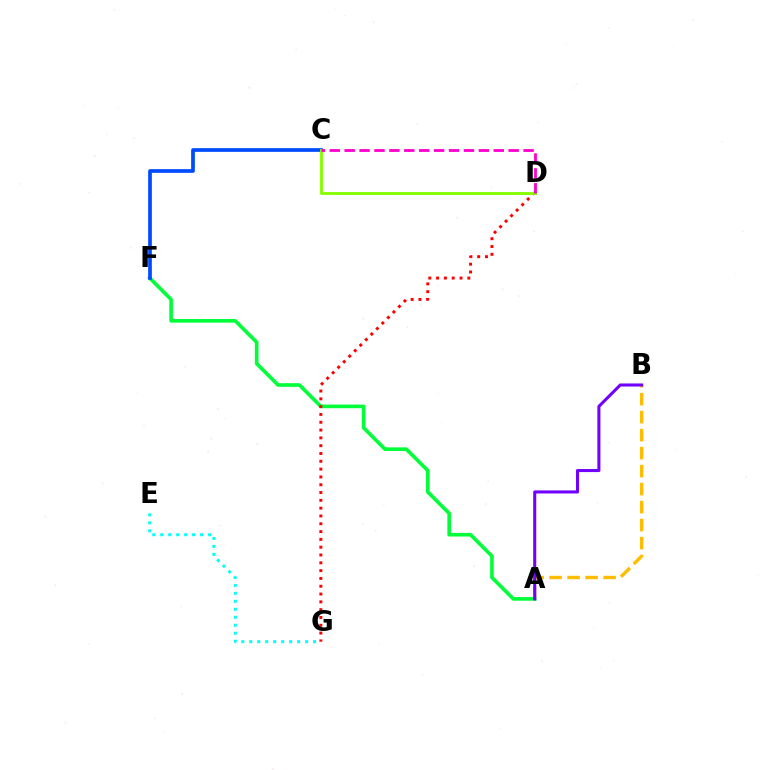{('A', 'F'): [{'color': '#00ff39', 'line_style': 'solid', 'thickness': 2.61}], ('A', 'B'): [{'color': '#ffbd00', 'line_style': 'dashed', 'thickness': 2.44}, {'color': '#7200ff', 'line_style': 'solid', 'thickness': 2.2}], ('D', 'G'): [{'color': '#ff0000', 'line_style': 'dotted', 'thickness': 2.12}], ('E', 'G'): [{'color': '#00fff6', 'line_style': 'dotted', 'thickness': 2.17}], ('C', 'F'): [{'color': '#004bff', 'line_style': 'solid', 'thickness': 2.66}], ('C', 'D'): [{'color': '#84ff00', 'line_style': 'solid', 'thickness': 2.07}, {'color': '#ff00cf', 'line_style': 'dashed', 'thickness': 2.03}]}